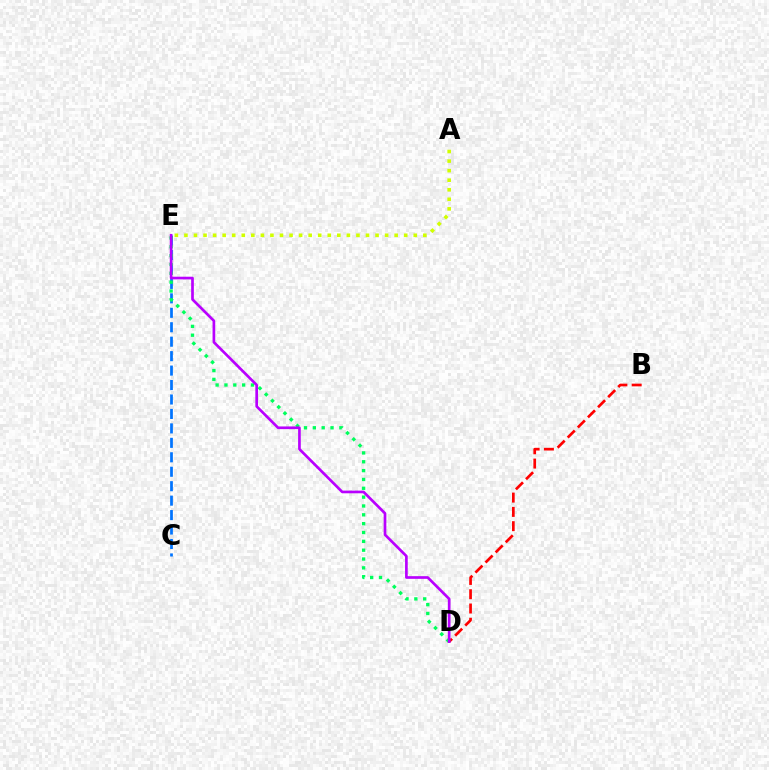{('B', 'D'): [{'color': '#ff0000', 'line_style': 'dashed', 'thickness': 1.94}], ('C', 'E'): [{'color': '#0074ff', 'line_style': 'dashed', 'thickness': 1.96}], ('D', 'E'): [{'color': '#00ff5c', 'line_style': 'dotted', 'thickness': 2.4}, {'color': '#b900ff', 'line_style': 'solid', 'thickness': 1.93}], ('A', 'E'): [{'color': '#d1ff00', 'line_style': 'dotted', 'thickness': 2.6}]}